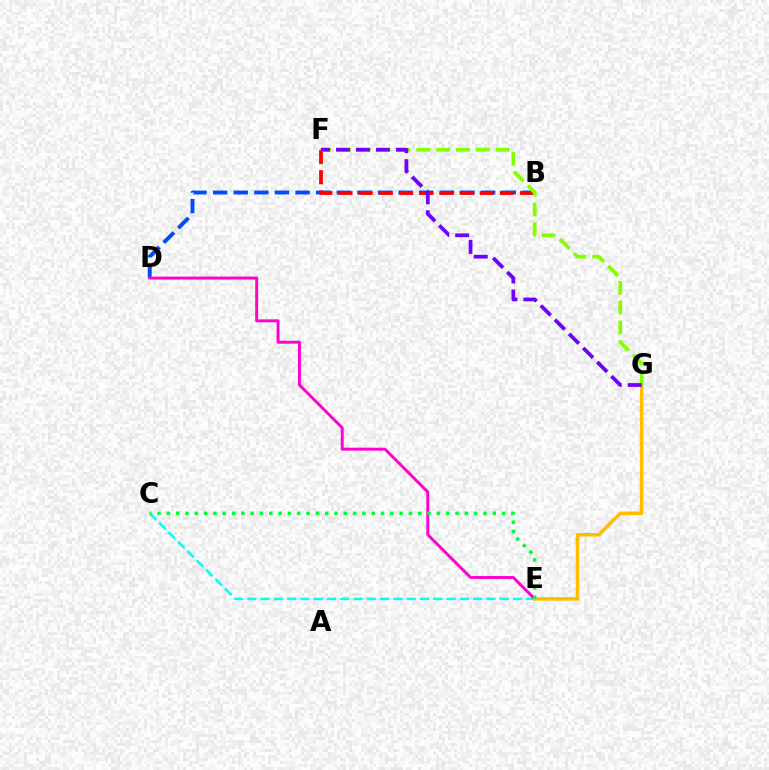{('C', 'E'): [{'color': '#00fff6', 'line_style': 'dashed', 'thickness': 1.8}, {'color': '#00ff39', 'line_style': 'dotted', 'thickness': 2.53}], ('B', 'D'): [{'color': '#004bff', 'line_style': 'dashed', 'thickness': 2.8}], ('B', 'F'): [{'color': '#ff0000', 'line_style': 'dashed', 'thickness': 2.74}], ('D', 'E'): [{'color': '#ff00cf', 'line_style': 'solid', 'thickness': 2.11}], ('E', 'G'): [{'color': '#ffbd00', 'line_style': 'solid', 'thickness': 2.53}], ('F', 'G'): [{'color': '#84ff00', 'line_style': 'dashed', 'thickness': 2.69}, {'color': '#7200ff', 'line_style': 'dashed', 'thickness': 2.71}]}